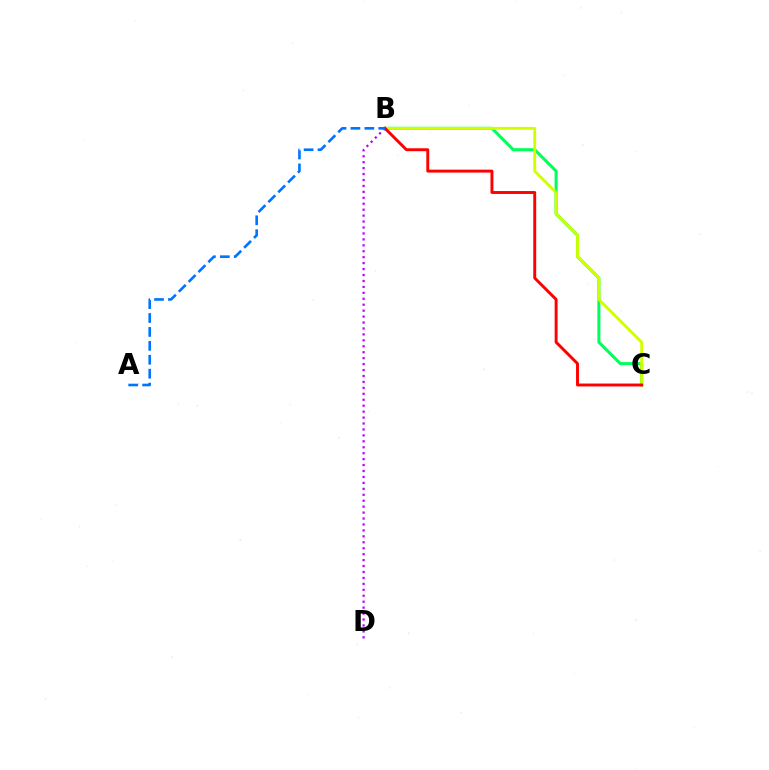{('B', 'D'): [{'color': '#b900ff', 'line_style': 'dotted', 'thickness': 1.61}], ('B', 'C'): [{'color': '#00ff5c', 'line_style': 'solid', 'thickness': 2.19}, {'color': '#d1ff00', 'line_style': 'solid', 'thickness': 2.06}, {'color': '#ff0000', 'line_style': 'solid', 'thickness': 2.1}], ('A', 'B'): [{'color': '#0074ff', 'line_style': 'dashed', 'thickness': 1.89}]}